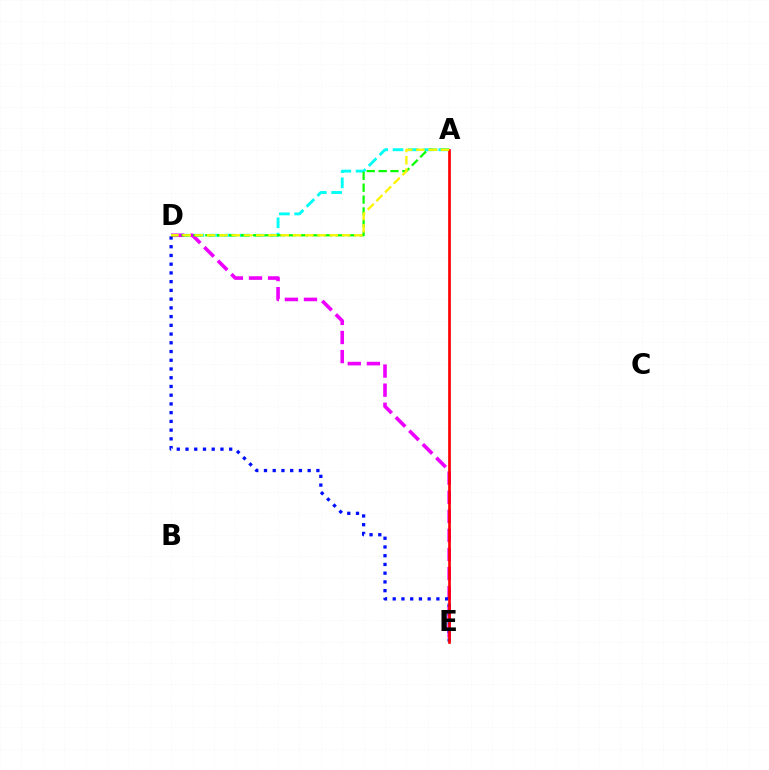{('A', 'D'): [{'color': '#00fff6', 'line_style': 'dashed', 'thickness': 2.07}, {'color': '#08ff00', 'line_style': 'dashed', 'thickness': 1.61}, {'color': '#fcf500', 'line_style': 'dashed', 'thickness': 1.66}], ('D', 'E'): [{'color': '#ee00ff', 'line_style': 'dashed', 'thickness': 2.59}, {'color': '#0010ff', 'line_style': 'dotted', 'thickness': 2.37}], ('A', 'E'): [{'color': '#ff0000', 'line_style': 'solid', 'thickness': 1.93}]}